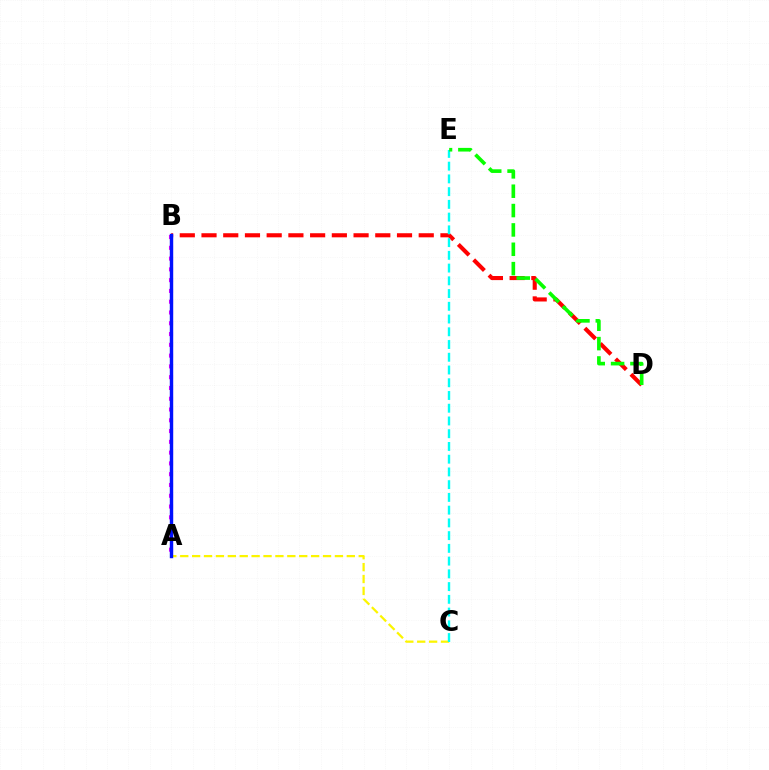{('B', 'D'): [{'color': '#ff0000', 'line_style': 'dashed', 'thickness': 2.95}], ('A', 'C'): [{'color': '#fcf500', 'line_style': 'dashed', 'thickness': 1.62}], ('C', 'E'): [{'color': '#00fff6', 'line_style': 'dashed', 'thickness': 1.73}], ('A', 'B'): [{'color': '#ee00ff', 'line_style': 'dotted', 'thickness': 2.93}, {'color': '#0010ff', 'line_style': 'solid', 'thickness': 2.47}], ('D', 'E'): [{'color': '#08ff00', 'line_style': 'dashed', 'thickness': 2.63}]}